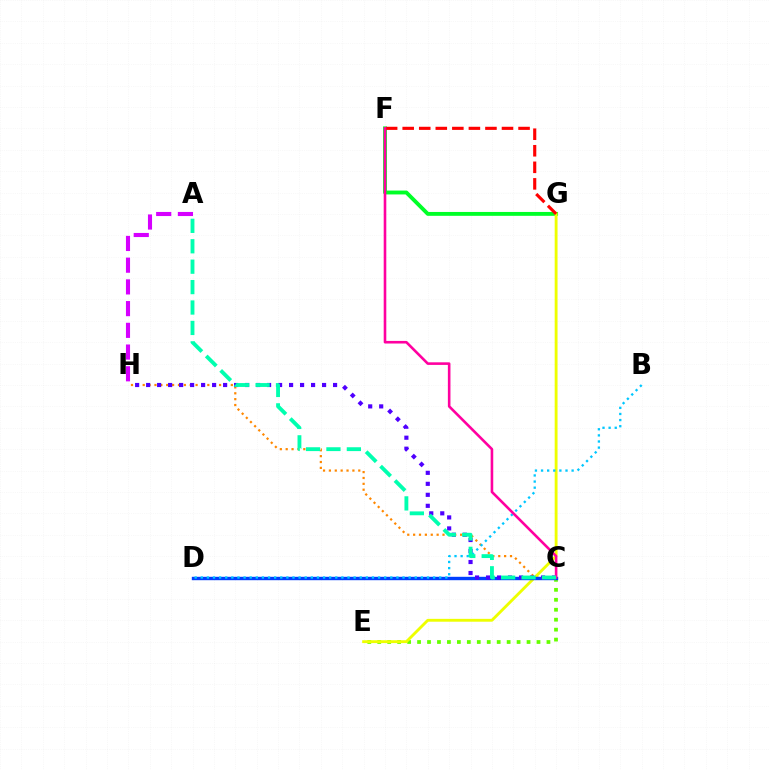{('C', 'H'): [{'color': '#ff8800', 'line_style': 'dotted', 'thickness': 1.6}, {'color': '#4f00ff', 'line_style': 'dotted', 'thickness': 2.99}], ('C', 'E'): [{'color': '#66ff00', 'line_style': 'dotted', 'thickness': 2.7}], ('F', 'G'): [{'color': '#00ff27', 'line_style': 'solid', 'thickness': 2.79}, {'color': '#ff0000', 'line_style': 'dashed', 'thickness': 2.25}], ('E', 'G'): [{'color': '#eeff00', 'line_style': 'solid', 'thickness': 2.06}], ('C', 'D'): [{'color': '#003fff', 'line_style': 'solid', 'thickness': 2.44}], ('A', 'H'): [{'color': '#d600ff', 'line_style': 'dashed', 'thickness': 2.95}], ('B', 'D'): [{'color': '#00c7ff', 'line_style': 'dotted', 'thickness': 1.66}], ('C', 'F'): [{'color': '#ff00a0', 'line_style': 'solid', 'thickness': 1.87}], ('A', 'C'): [{'color': '#00ffaf', 'line_style': 'dashed', 'thickness': 2.77}]}